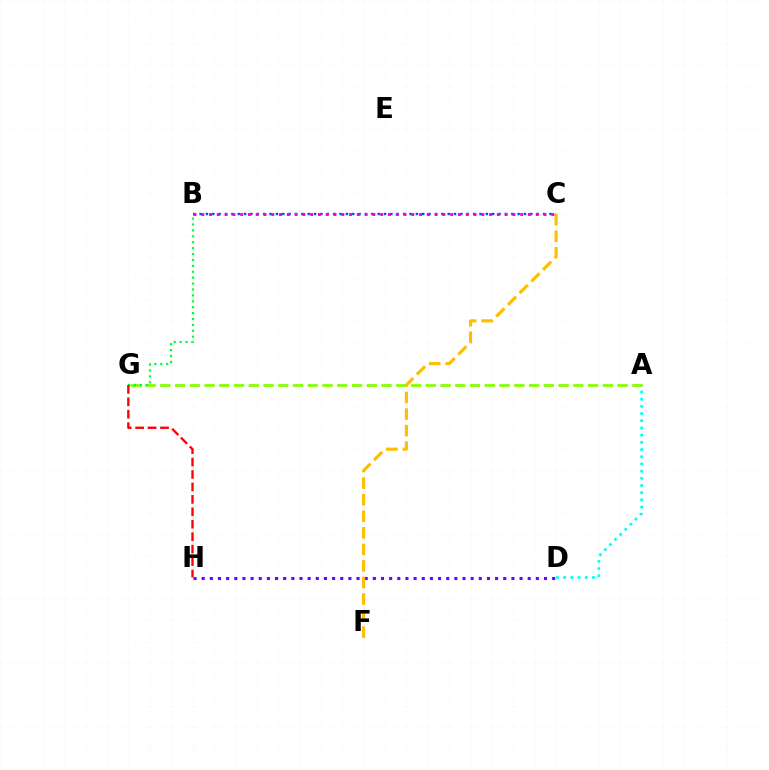{('A', 'D'): [{'color': '#00fff6', 'line_style': 'dotted', 'thickness': 1.96}], ('A', 'G'): [{'color': '#84ff00', 'line_style': 'dashed', 'thickness': 2.0}], ('B', 'C'): [{'color': '#004bff', 'line_style': 'dotted', 'thickness': 1.73}, {'color': '#ff00cf', 'line_style': 'dotted', 'thickness': 2.11}], ('D', 'H'): [{'color': '#7200ff', 'line_style': 'dotted', 'thickness': 2.21}], ('C', 'F'): [{'color': '#ffbd00', 'line_style': 'dashed', 'thickness': 2.25}], ('B', 'G'): [{'color': '#00ff39', 'line_style': 'dotted', 'thickness': 1.6}], ('G', 'H'): [{'color': '#ff0000', 'line_style': 'dashed', 'thickness': 1.69}]}